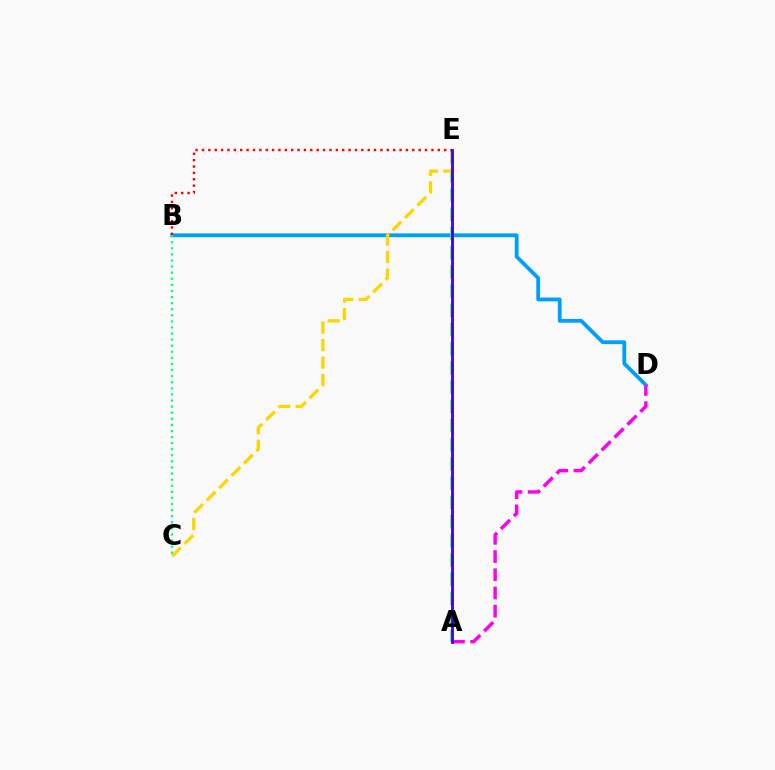{('B', 'D'): [{'color': '#009eff', 'line_style': 'solid', 'thickness': 2.73}], ('A', 'D'): [{'color': '#ff00ed', 'line_style': 'dashed', 'thickness': 2.47}], ('B', 'C'): [{'color': '#00ff86', 'line_style': 'dotted', 'thickness': 1.65}], ('A', 'E'): [{'color': '#4fff00', 'line_style': 'dashed', 'thickness': 2.61}, {'color': '#3700ff', 'line_style': 'solid', 'thickness': 2.02}], ('C', 'E'): [{'color': '#ffd500', 'line_style': 'dashed', 'thickness': 2.38}], ('B', 'E'): [{'color': '#ff0000', 'line_style': 'dotted', 'thickness': 1.73}]}